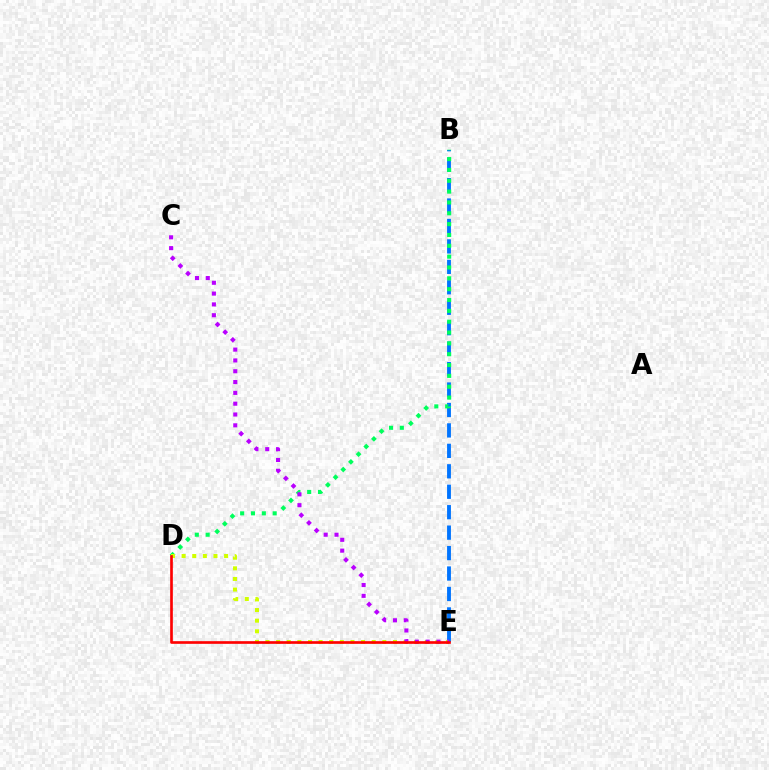{('B', 'E'): [{'color': '#0074ff', 'line_style': 'dashed', 'thickness': 2.78}], ('B', 'D'): [{'color': '#00ff5c', 'line_style': 'dotted', 'thickness': 2.95}], ('D', 'E'): [{'color': '#d1ff00', 'line_style': 'dotted', 'thickness': 2.88}, {'color': '#ff0000', 'line_style': 'solid', 'thickness': 1.92}], ('C', 'E'): [{'color': '#b900ff', 'line_style': 'dotted', 'thickness': 2.94}]}